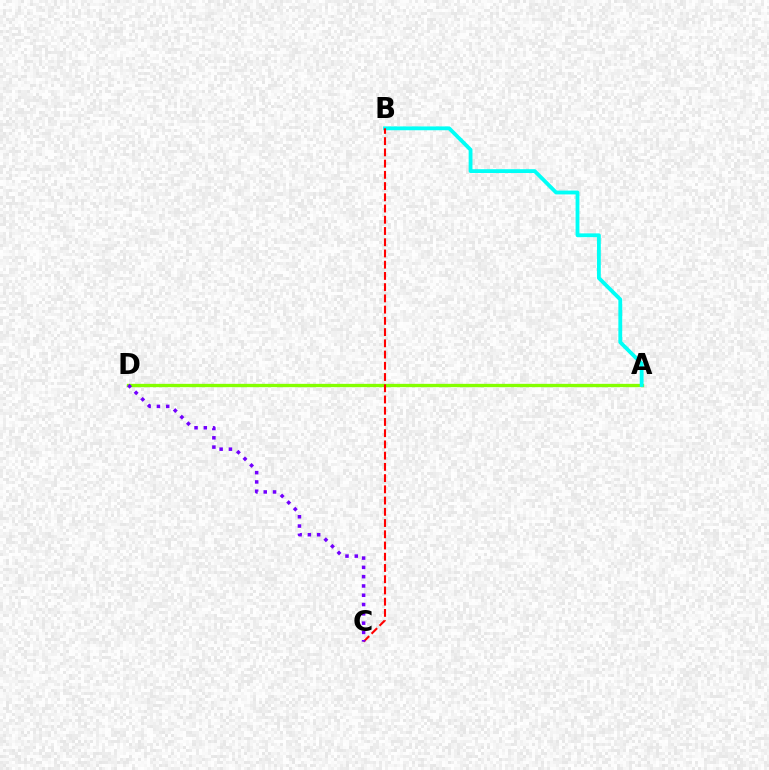{('A', 'D'): [{'color': '#84ff00', 'line_style': 'solid', 'thickness': 2.38}], ('A', 'B'): [{'color': '#00fff6', 'line_style': 'solid', 'thickness': 2.75}], ('B', 'C'): [{'color': '#ff0000', 'line_style': 'dashed', 'thickness': 1.53}], ('C', 'D'): [{'color': '#7200ff', 'line_style': 'dotted', 'thickness': 2.53}]}